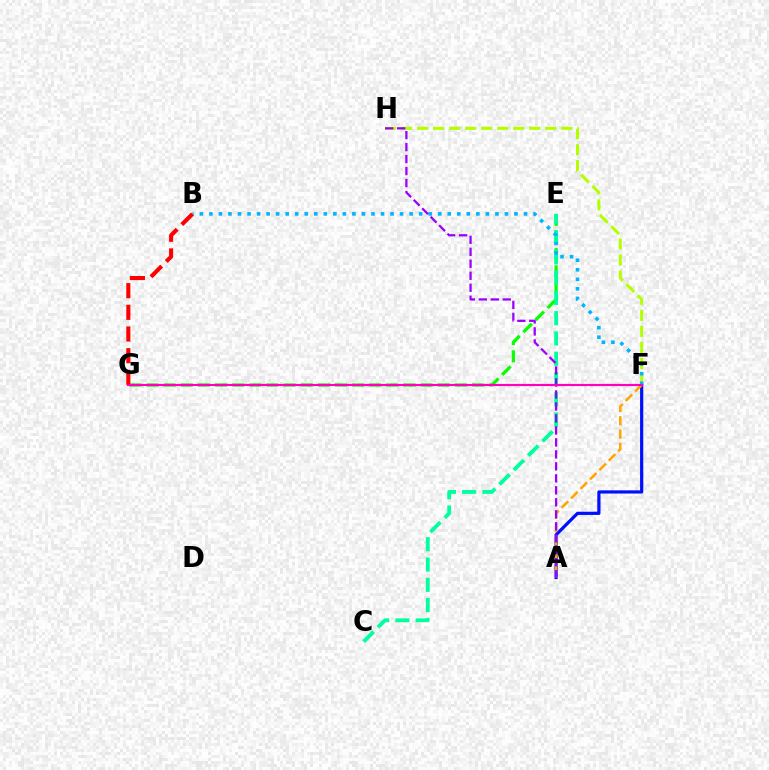{('A', 'F'): [{'color': '#0010ff', 'line_style': 'solid', 'thickness': 2.31}, {'color': '#ffa500', 'line_style': 'dashed', 'thickness': 1.81}], ('E', 'G'): [{'color': '#08ff00', 'line_style': 'dashed', 'thickness': 2.33}], ('F', 'H'): [{'color': '#b3ff00', 'line_style': 'dashed', 'thickness': 2.18}], ('C', 'E'): [{'color': '#00ff9d', 'line_style': 'dashed', 'thickness': 2.76}], ('B', 'F'): [{'color': '#00b5ff', 'line_style': 'dotted', 'thickness': 2.59}], ('A', 'H'): [{'color': '#9b00ff', 'line_style': 'dashed', 'thickness': 1.63}], ('B', 'G'): [{'color': '#ff0000', 'line_style': 'dashed', 'thickness': 2.94}], ('F', 'G'): [{'color': '#ff00bd', 'line_style': 'solid', 'thickness': 1.55}]}